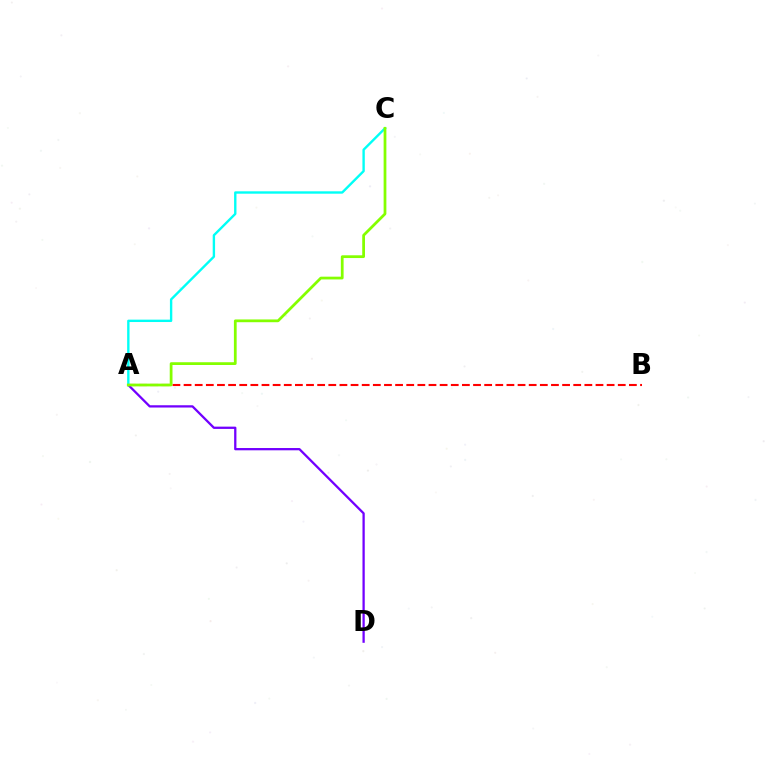{('A', 'B'): [{'color': '#ff0000', 'line_style': 'dashed', 'thickness': 1.51}], ('A', 'D'): [{'color': '#7200ff', 'line_style': 'solid', 'thickness': 1.64}], ('A', 'C'): [{'color': '#00fff6', 'line_style': 'solid', 'thickness': 1.71}, {'color': '#84ff00', 'line_style': 'solid', 'thickness': 1.99}]}